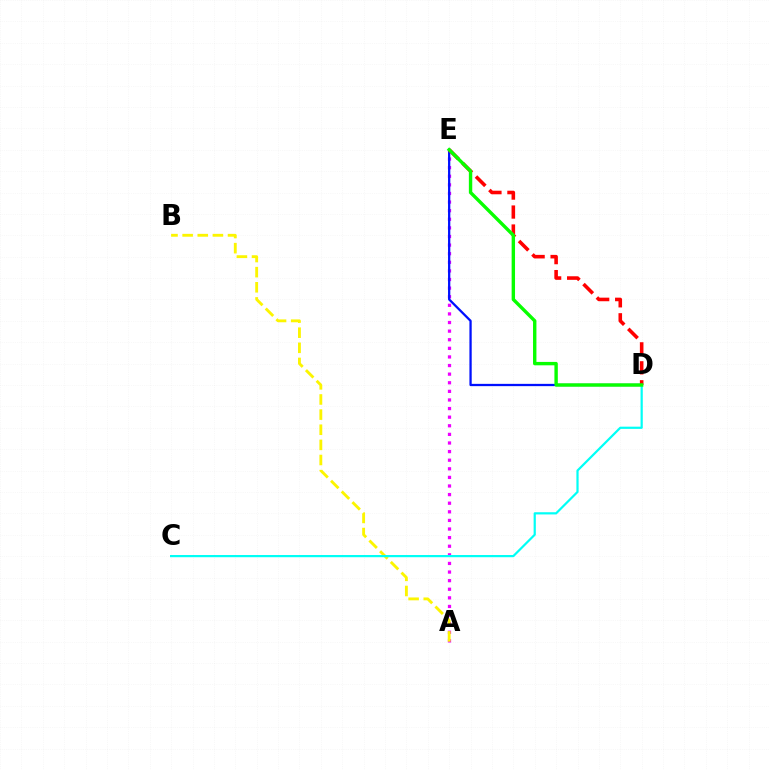{('A', 'E'): [{'color': '#ee00ff', 'line_style': 'dotted', 'thickness': 2.34}], ('D', 'E'): [{'color': '#0010ff', 'line_style': 'solid', 'thickness': 1.64}, {'color': '#ff0000', 'line_style': 'dashed', 'thickness': 2.58}, {'color': '#08ff00', 'line_style': 'solid', 'thickness': 2.45}], ('A', 'B'): [{'color': '#fcf500', 'line_style': 'dashed', 'thickness': 2.06}], ('C', 'D'): [{'color': '#00fff6', 'line_style': 'solid', 'thickness': 1.59}]}